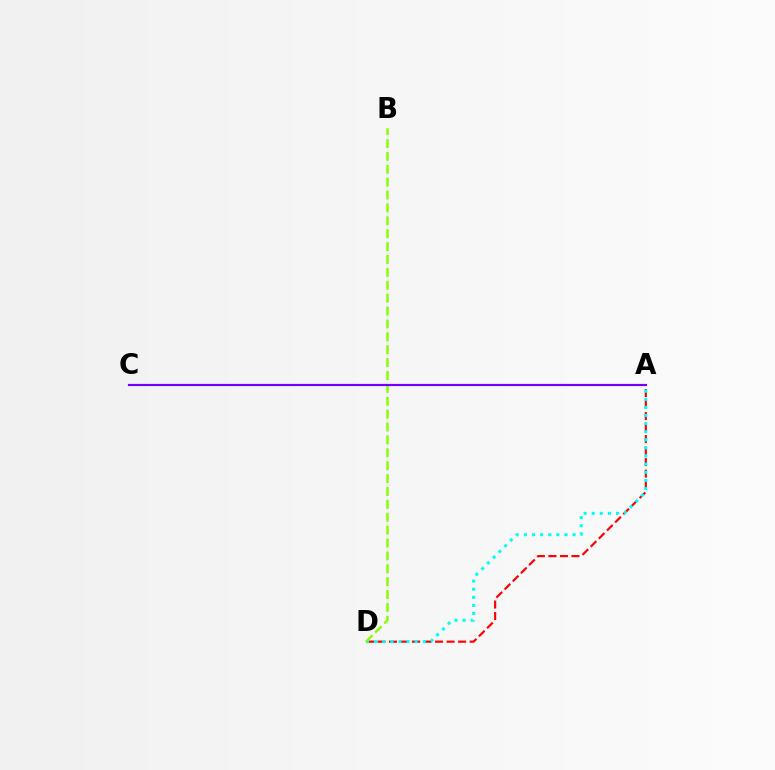{('A', 'D'): [{'color': '#ff0000', 'line_style': 'dashed', 'thickness': 1.56}, {'color': '#00fff6', 'line_style': 'dotted', 'thickness': 2.2}], ('B', 'D'): [{'color': '#84ff00', 'line_style': 'dashed', 'thickness': 1.75}], ('A', 'C'): [{'color': '#7200ff', 'line_style': 'solid', 'thickness': 1.58}]}